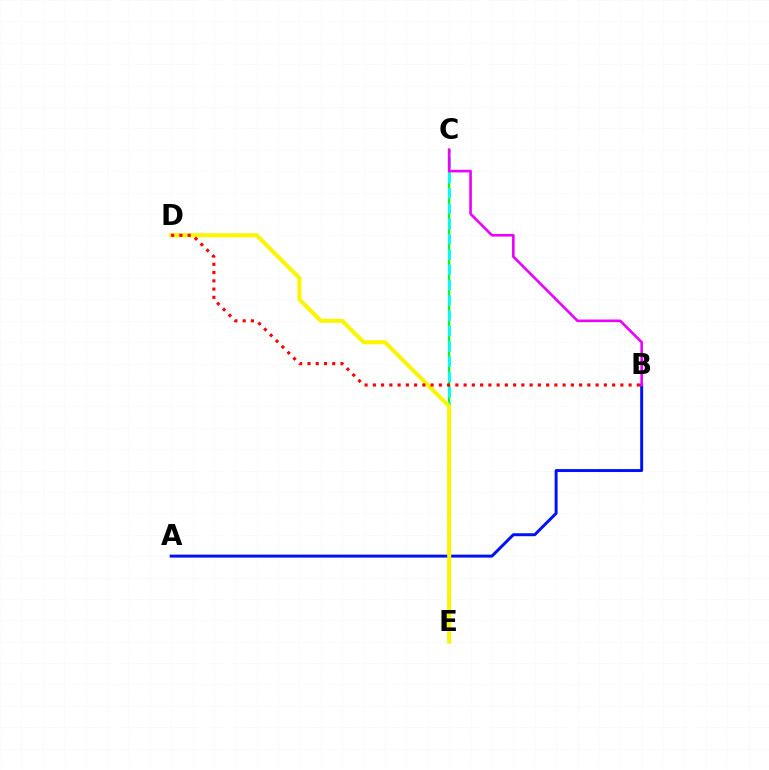{('C', 'E'): [{'color': '#08ff00', 'line_style': 'solid', 'thickness': 1.59}, {'color': '#00fff6', 'line_style': 'dashed', 'thickness': 2.08}], ('A', 'B'): [{'color': '#0010ff', 'line_style': 'solid', 'thickness': 2.13}], ('B', 'C'): [{'color': '#ee00ff', 'line_style': 'solid', 'thickness': 1.9}], ('D', 'E'): [{'color': '#fcf500', 'line_style': 'solid', 'thickness': 2.92}], ('B', 'D'): [{'color': '#ff0000', 'line_style': 'dotted', 'thickness': 2.24}]}